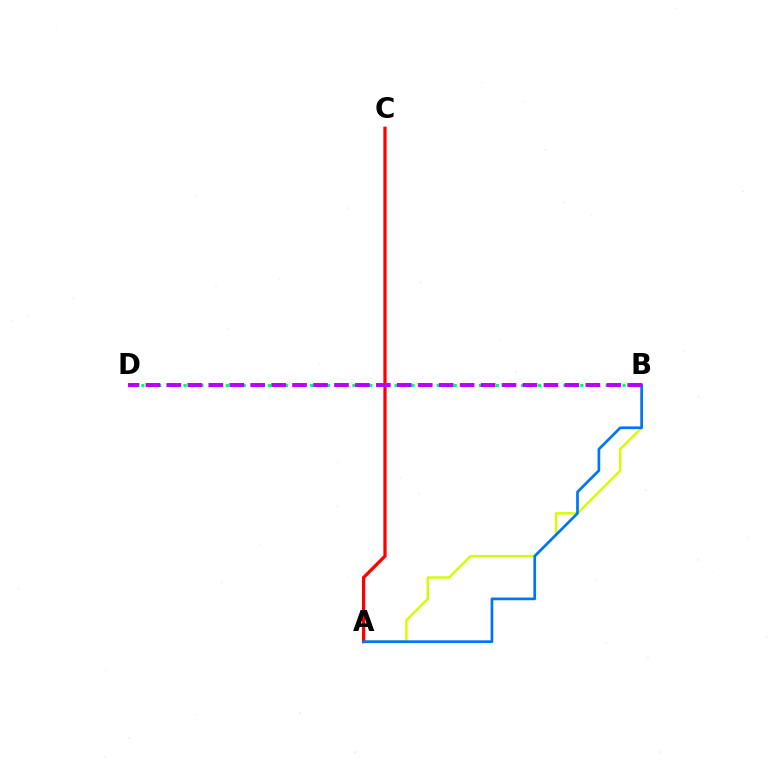{('A', 'B'): [{'color': '#d1ff00', 'line_style': 'solid', 'thickness': 1.72}, {'color': '#0074ff', 'line_style': 'solid', 'thickness': 1.95}], ('A', 'C'): [{'color': '#ff0000', 'line_style': 'solid', 'thickness': 2.34}], ('B', 'D'): [{'color': '#00ff5c', 'line_style': 'dotted', 'thickness': 2.29}, {'color': '#b900ff', 'line_style': 'dashed', 'thickness': 2.85}]}